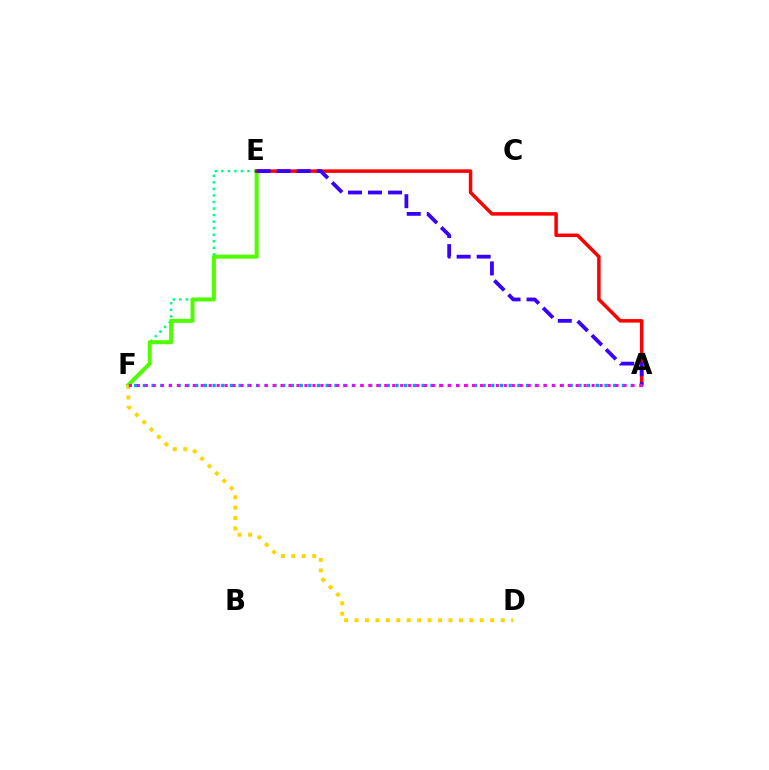{('E', 'F'): [{'color': '#00ff86', 'line_style': 'dotted', 'thickness': 1.78}, {'color': '#4fff00', 'line_style': 'solid', 'thickness': 2.89}], ('A', 'E'): [{'color': '#ff0000', 'line_style': 'solid', 'thickness': 2.52}, {'color': '#3700ff', 'line_style': 'dashed', 'thickness': 2.72}], ('D', 'F'): [{'color': '#ffd500', 'line_style': 'dotted', 'thickness': 2.84}], ('A', 'F'): [{'color': '#009eff', 'line_style': 'dotted', 'thickness': 2.37}, {'color': '#ff00ed', 'line_style': 'dotted', 'thickness': 2.17}]}